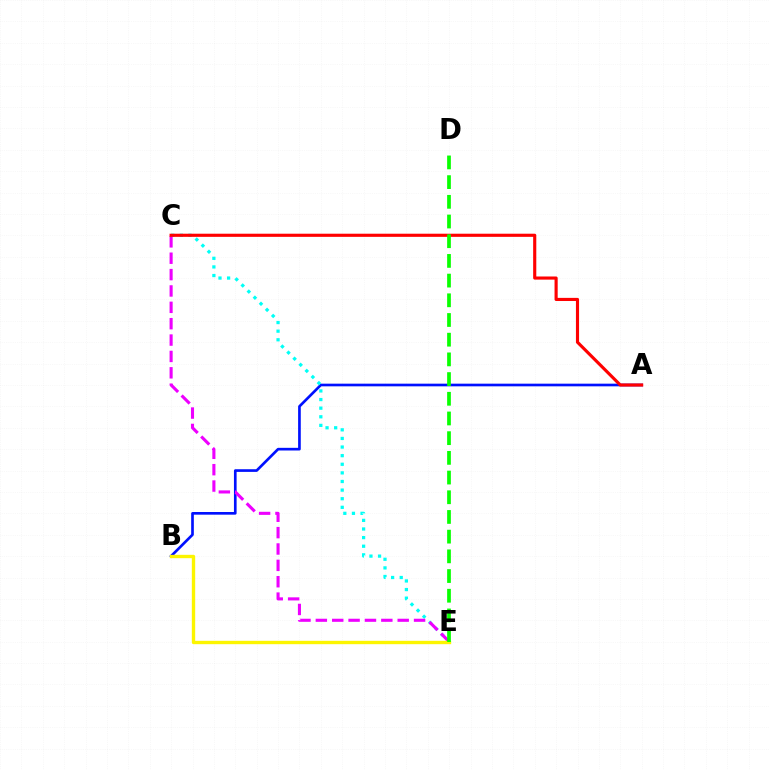{('A', 'B'): [{'color': '#0010ff', 'line_style': 'solid', 'thickness': 1.92}], ('C', 'E'): [{'color': '#00fff6', 'line_style': 'dotted', 'thickness': 2.34}, {'color': '#ee00ff', 'line_style': 'dashed', 'thickness': 2.22}], ('A', 'C'): [{'color': '#ff0000', 'line_style': 'solid', 'thickness': 2.26}], ('B', 'E'): [{'color': '#fcf500', 'line_style': 'solid', 'thickness': 2.42}], ('D', 'E'): [{'color': '#08ff00', 'line_style': 'dashed', 'thickness': 2.68}]}